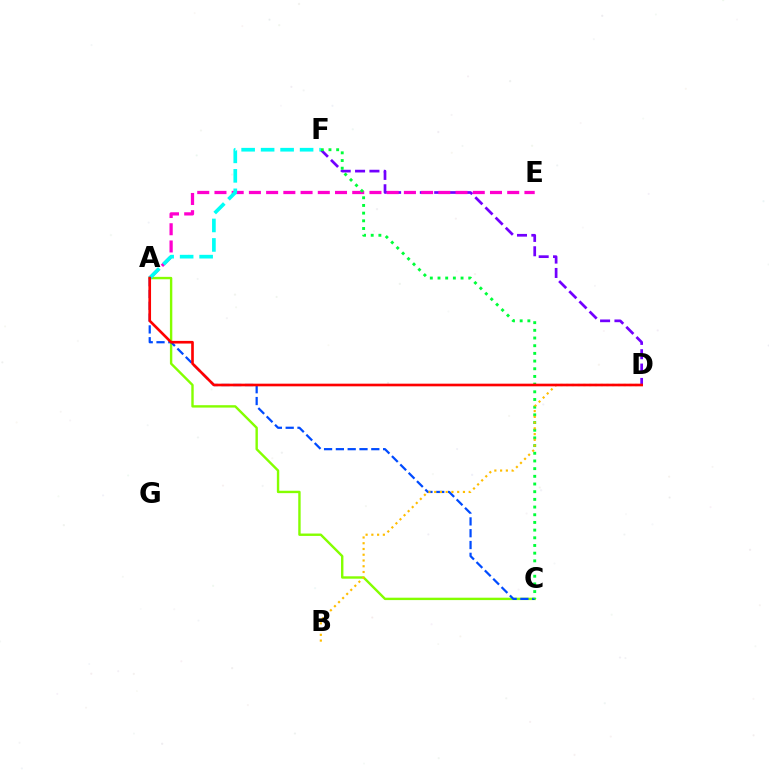{('D', 'F'): [{'color': '#7200ff', 'line_style': 'dashed', 'thickness': 1.95}], ('A', 'C'): [{'color': '#84ff00', 'line_style': 'solid', 'thickness': 1.73}, {'color': '#004bff', 'line_style': 'dashed', 'thickness': 1.6}], ('A', 'E'): [{'color': '#ff00cf', 'line_style': 'dashed', 'thickness': 2.34}], ('A', 'F'): [{'color': '#00fff6', 'line_style': 'dashed', 'thickness': 2.65}], ('C', 'F'): [{'color': '#00ff39', 'line_style': 'dotted', 'thickness': 2.09}], ('B', 'D'): [{'color': '#ffbd00', 'line_style': 'dotted', 'thickness': 1.56}], ('A', 'D'): [{'color': '#ff0000', 'line_style': 'solid', 'thickness': 1.91}]}